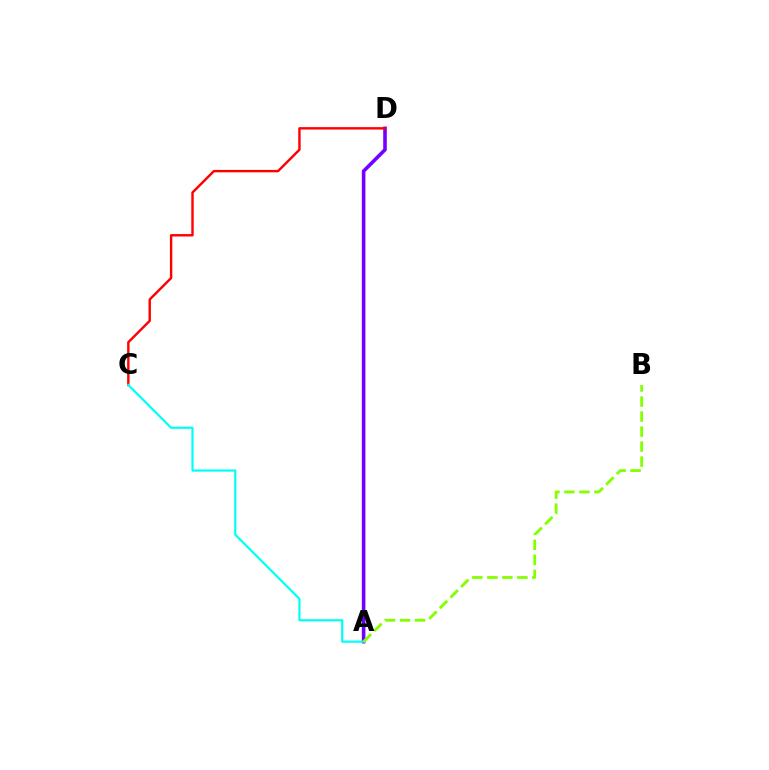{('A', 'D'): [{'color': '#7200ff', 'line_style': 'solid', 'thickness': 2.58}], ('C', 'D'): [{'color': '#ff0000', 'line_style': 'solid', 'thickness': 1.73}], ('A', 'C'): [{'color': '#00fff6', 'line_style': 'solid', 'thickness': 1.58}], ('A', 'B'): [{'color': '#84ff00', 'line_style': 'dashed', 'thickness': 2.04}]}